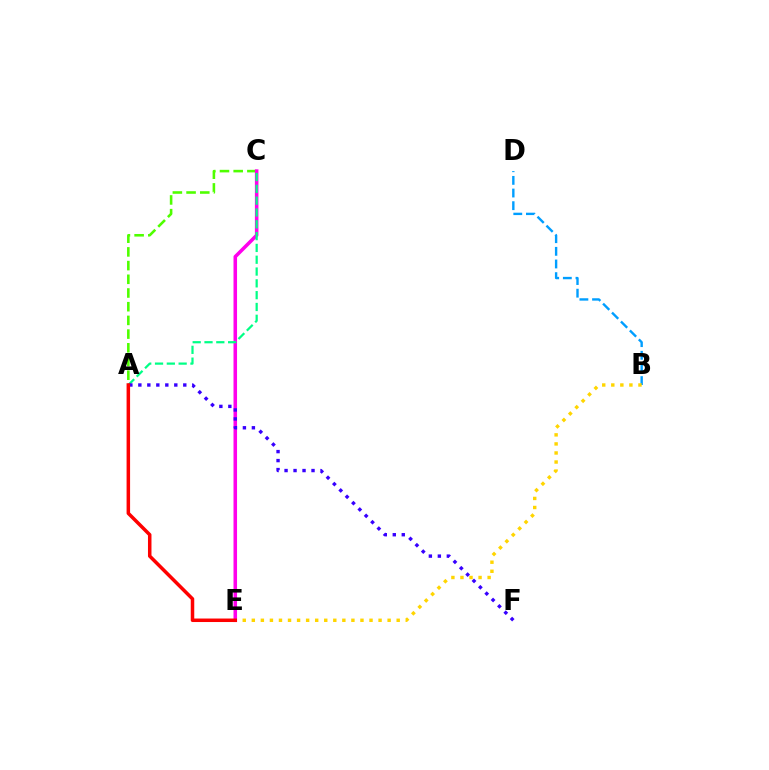{('B', 'D'): [{'color': '#009eff', 'line_style': 'dashed', 'thickness': 1.72}], ('A', 'C'): [{'color': '#4fff00', 'line_style': 'dashed', 'thickness': 1.86}, {'color': '#00ff86', 'line_style': 'dashed', 'thickness': 1.6}], ('B', 'E'): [{'color': '#ffd500', 'line_style': 'dotted', 'thickness': 2.46}], ('C', 'E'): [{'color': '#ff00ed', 'line_style': 'solid', 'thickness': 2.55}], ('A', 'F'): [{'color': '#3700ff', 'line_style': 'dotted', 'thickness': 2.44}], ('A', 'E'): [{'color': '#ff0000', 'line_style': 'solid', 'thickness': 2.52}]}